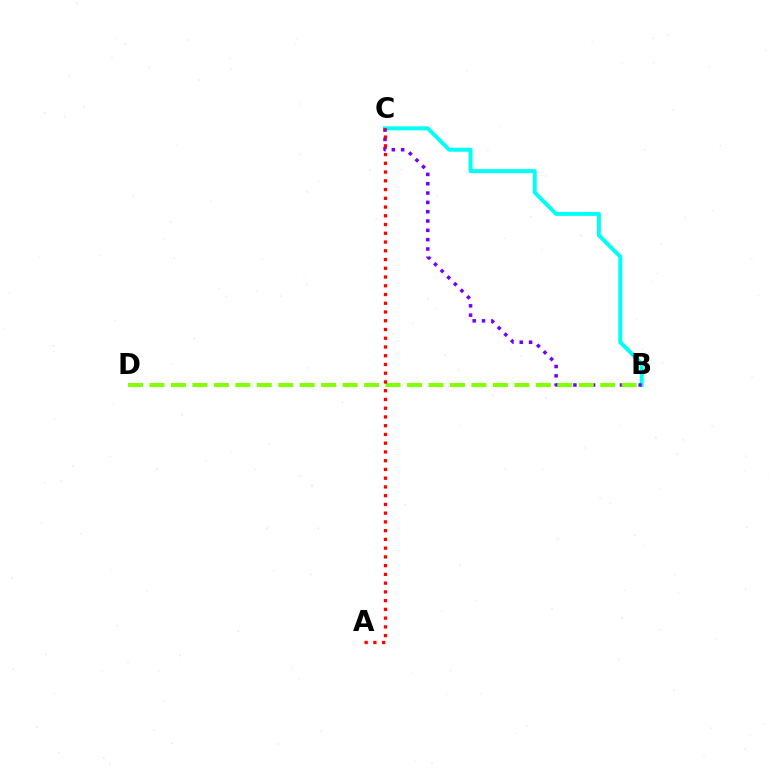{('B', 'C'): [{'color': '#00fff6', 'line_style': 'solid', 'thickness': 2.86}, {'color': '#7200ff', 'line_style': 'dotted', 'thickness': 2.53}], ('B', 'D'): [{'color': '#84ff00', 'line_style': 'dashed', 'thickness': 2.92}], ('A', 'C'): [{'color': '#ff0000', 'line_style': 'dotted', 'thickness': 2.38}]}